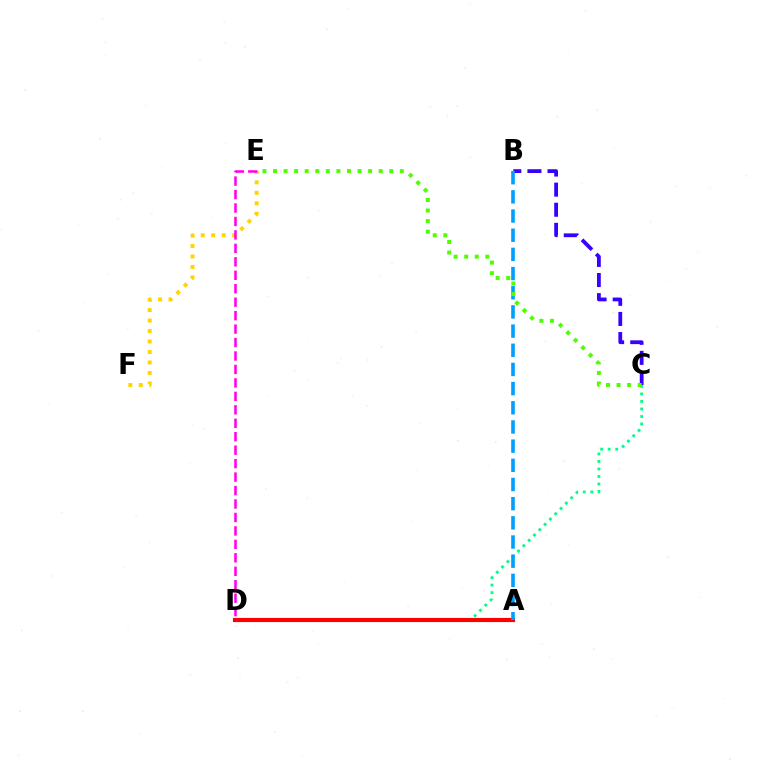{('B', 'C'): [{'color': '#3700ff', 'line_style': 'dashed', 'thickness': 2.73}], ('C', 'D'): [{'color': '#00ff86', 'line_style': 'dotted', 'thickness': 2.04}], ('A', 'D'): [{'color': '#ff0000', 'line_style': 'solid', 'thickness': 2.97}], ('A', 'B'): [{'color': '#009eff', 'line_style': 'dashed', 'thickness': 2.6}], ('E', 'F'): [{'color': '#ffd500', 'line_style': 'dotted', 'thickness': 2.85}], ('C', 'E'): [{'color': '#4fff00', 'line_style': 'dotted', 'thickness': 2.87}], ('D', 'E'): [{'color': '#ff00ed', 'line_style': 'dashed', 'thickness': 1.83}]}